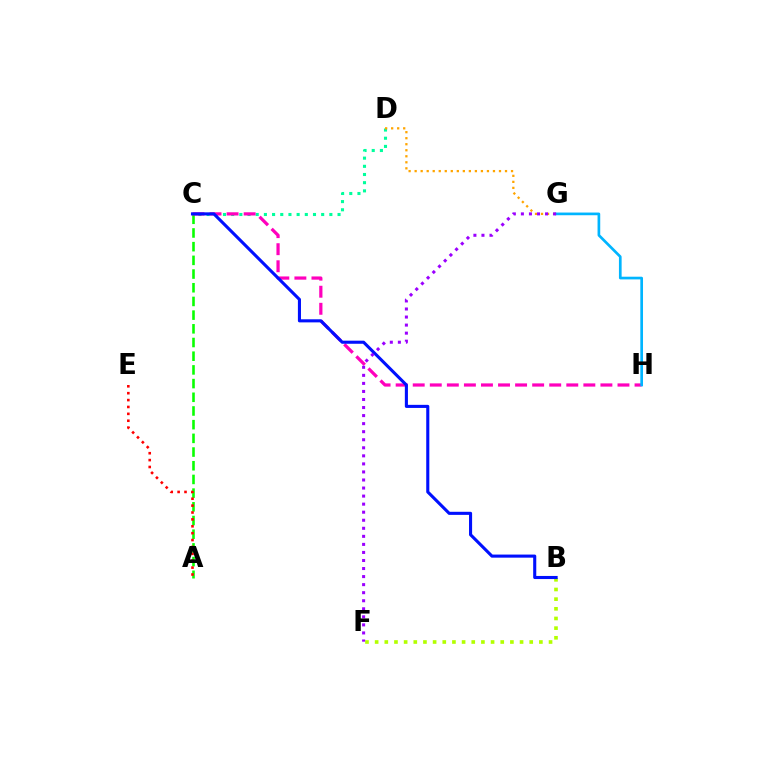{('B', 'F'): [{'color': '#b3ff00', 'line_style': 'dotted', 'thickness': 2.62}], ('C', 'D'): [{'color': '#00ff9d', 'line_style': 'dotted', 'thickness': 2.22}], ('A', 'C'): [{'color': '#08ff00', 'line_style': 'dashed', 'thickness': 1.86}], ('C', 'H'): [{'color': '#ff00bd', 'line_style': 'dashed', 'thickness': 2.32}], ('D', 'G'): [{'color': '#ffa500', 'line_style': 'dotted', 'thickness': 1.64}], ('B', 'C'): [{'color': '#0010ff', 'line_style': 'solid', 'thickness': 2.23}], ('G', 'H'): [{'color': '#00b5ff', 'line_style': 'solid', 'thickness': 1.93}], ('A', 'E'): [{'color': '#ff0000', 'line_style': 'dotted', 'thickness': 1.87}], ('F', 'G'): [{'color': '#9b00ff', 'line_style': 'dotted', 'thickness': 2.19}]}